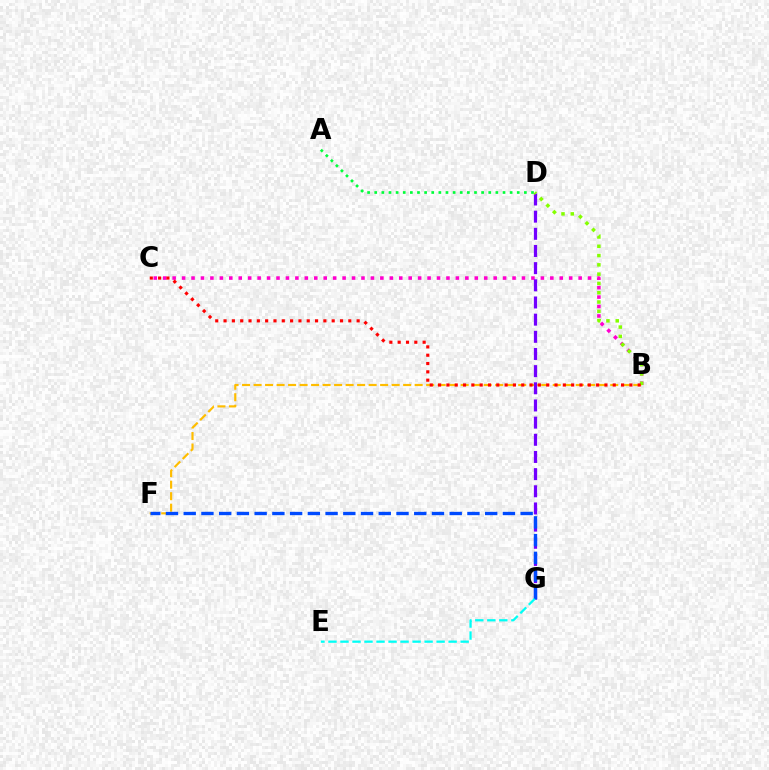{('B', 'C'): [{'color': '#ff00cf', 'line_style': 'dotted', 'thickness': 2.57}, {'color': '#ff0000', 'line_style': 'dotted', 'thickness': 2.26}], ('B', 'F'): [{'color': '#ffbd00', 'line_style': 'dashed', 'thickness': 1.56}], ('A', 'D'): [{'color': '#00ff39', 'line_style': 'dotted', 'thickness': 1.94}], ('D', 'G'): [{'color': '#7200ff', 'line_style': 'dashed', 'thickness': 2.33}], ('F', 'G'): [{'color': '#004bff', 'line_style': 'dashed', 'thickness': 2.41}], ('B', 'D'): [{'color': '#84ff00', 'line_style': 'dotted', 'thickness': 2.52}], ('E', 'G'): [{'color': '#00fff6', 'line_style': 'dashed', 'thickness': 1.63}]}